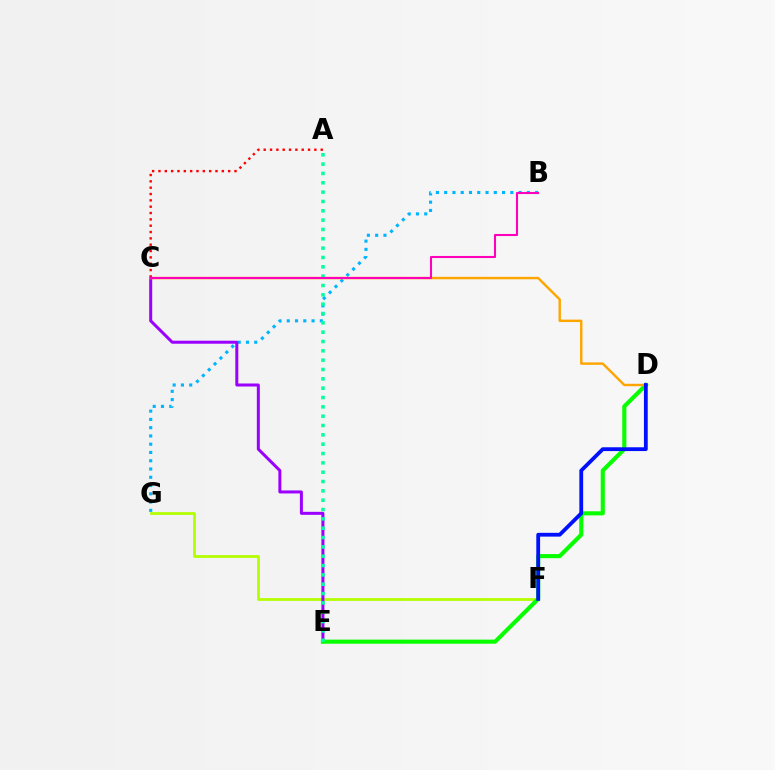{('F', 'G'): [{'color': '#b3ff00', 'line_style': 'solid', 'thickness': 1.99}], ('A', 'C'): [{'color': '#ff0000', 'line_style': 'dotted', 'thickness': 1.72}], ('B', 'G'): [{'color': '#00b5ff', 'line_style': 'dotted', 'thickness': 2.25}], ('C', 'E'): [{'color': '#9b00ff', 'line_style': 'solid', 'thickness': 2.17}], ('D', 'E'): [{'color': '#08ff00', 'line_style': 'solid', 'thickness': 2.96}], ('C', 'D'): [{'color': '#ffa500', 'line_style': 'solid', 'thickness': 1.74}], ('A', 'E'): [{'color': '#00ff9d', 'line_style': 'dotted', 'thickness': 2.54}], ('B', 'C'): [{'color': '#ff00bd', 'line_style': 'solid', 'thickness': 1.51}], ('D', 'F'): [{'color': '#0010ff', 'line_style': 'solid', 'thickness': 2.73}]}